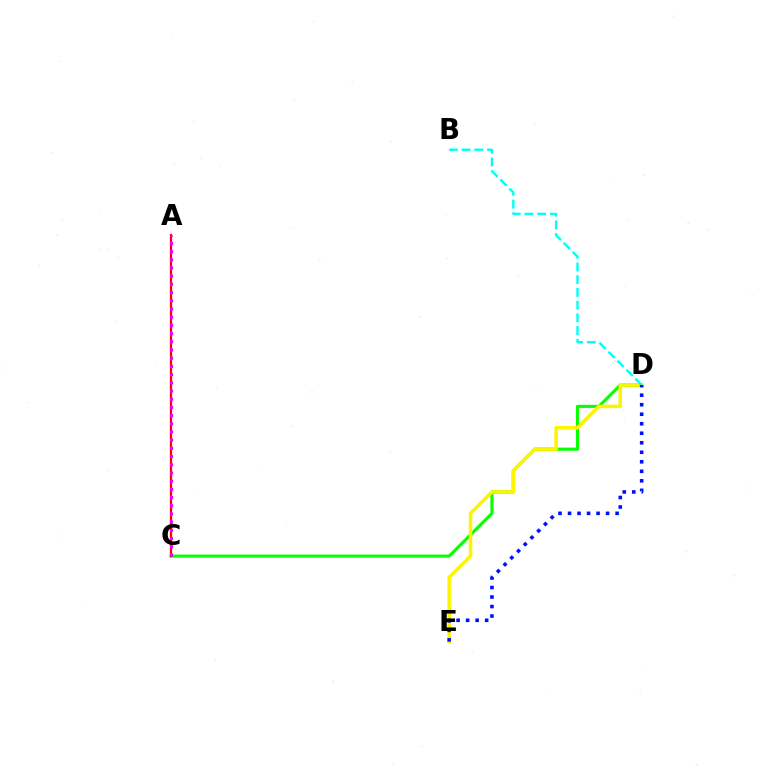{('C', 'D'): [{'color': '#08ff00', 'line_style': 'solid', 'thickness': 2.22}], ('D', 'E'): [{'color': '#fcf500', 'line_style': 'solid', 'thickness': 2.53}, {'color': '#0010ff', 'line_style': 'dotted', 'thickness': 2.58}], ('B', 'D'): [{'color': '#00fff6', 'line_style': 'dashed', 'thickness': 1.73}], ('A', 'C'): [{'color': '#ff0000', 'line_style': 'solid', 'thickness': 1.61}, {'color': '#ee00ff', 'line_style': 'dotted', 'thickness': 2.23}]}